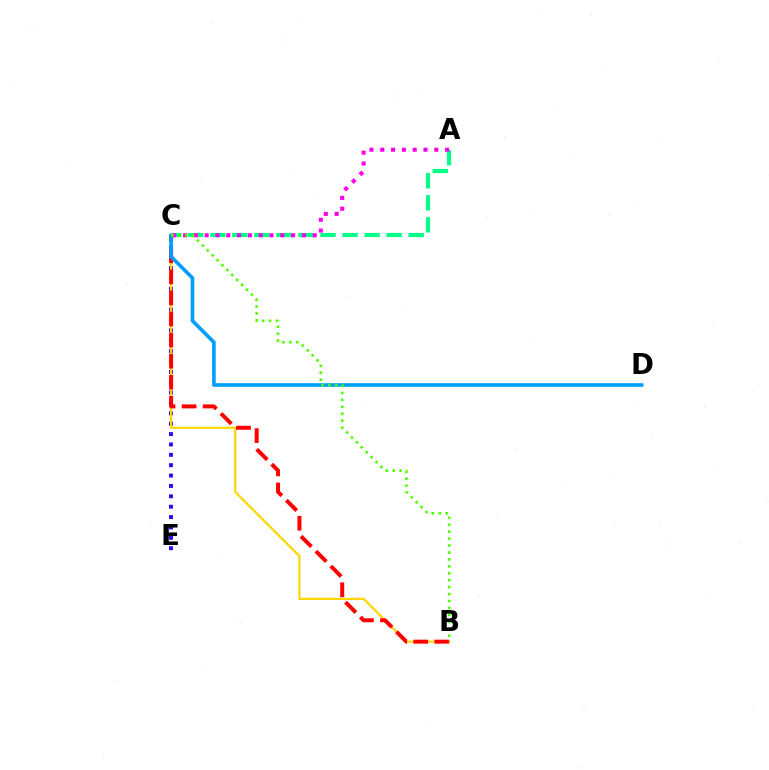{('C', 'E'): [{'color': '#3700ff', 'line_style': 'dotted', 'thickness': 2.82}], ('B', 'C'): [{'color': '#ffd500', 'line_style': 'solid', 'thickness': 1.57}, {'color': '#ff0000', 'line_style': 'dashed', 'thickness': 2.86}, {'color': '#4fff00', 'line_style': 'dotted', 'thickness': 1.88}], ('C', 'D'): [{'color': '#009eff', 'line_style': 'solid', 'thickness': 2.61}], ('A', 'C'): [{'color': '#00ff86', 'line_style': 'dashed', 'thickness': 2.99}, {'color': '#ff00ed', 'line_style': 'dotted', 'thickness': 2.94}]}